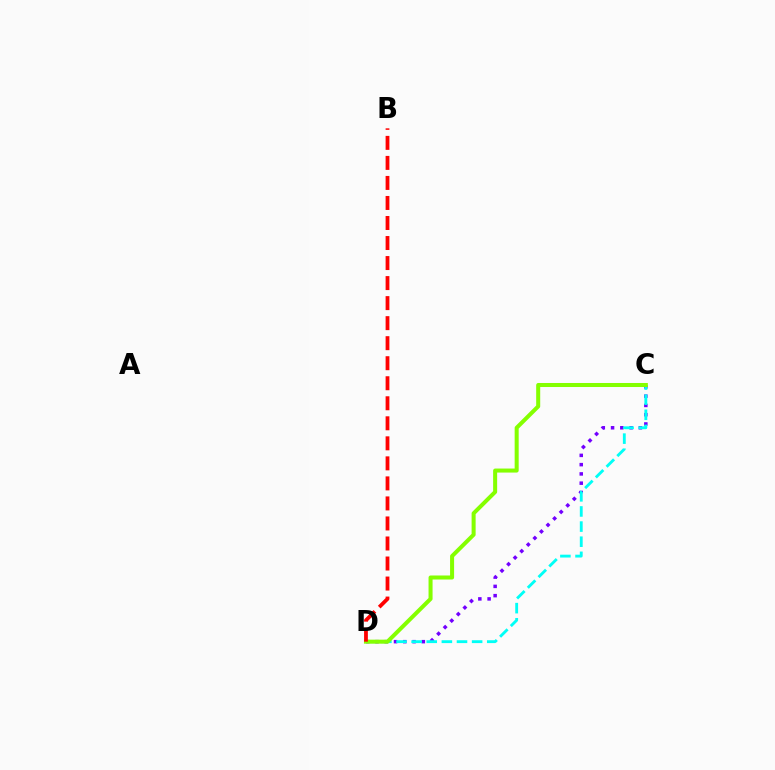{('C', 'D'): [{'color': '#7200ff', 'line_style': 'dotted', 'thickness': 2.52}, {'color': '#00fff6', 'line_style': 'dashed', 'thickness': 2.05}, {'color': '#84ff00', 'line_style': 'solid', 'thickness': 2.9}], ('B', 'D'): [{'color': '#ff0000', 'line_style': 'dashed', 'thickness': 2.72}]}